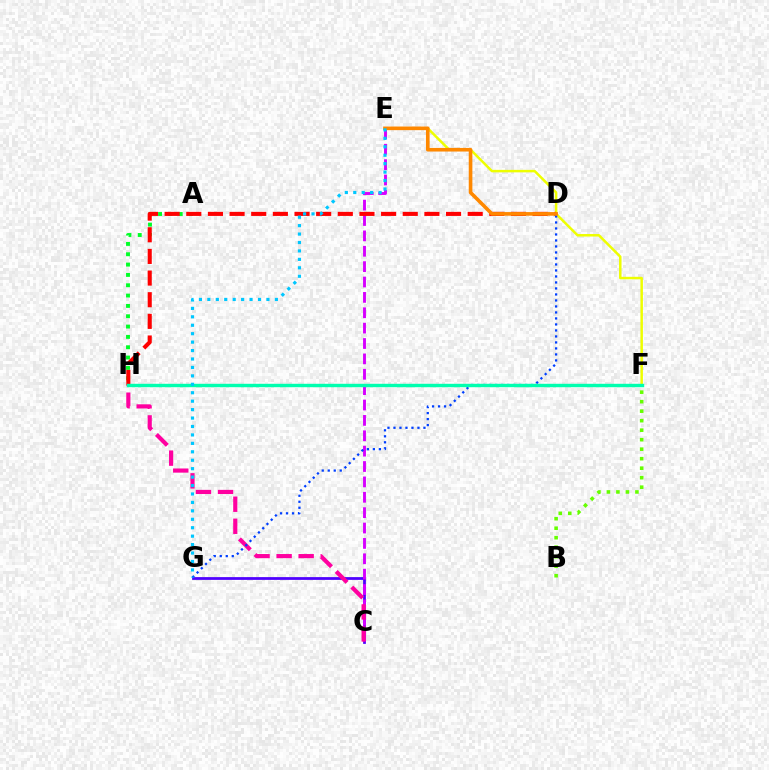{('C', 'G'): [{'color': '#4f00ff', 'line_style': 'solid', 'thickness': 1.99}], ('A', 'H'): [{'color': '#00ff27', 'line_style': 'dotted', 'thickness': 2.81}], ('E', 'F'): [{'color': '#eeff00', 'line_style': 'solid', 'thickness': 1.8}], ('C', 'E'): [{'color': '#d600ff', 'line_style': 'dashed', 'thickness': 2.09}], ('D', 'H'): [{'color': '#ff0000', 'line_style': 'dashed', 'thickness': 2.94}], ('C', 'H'): [{'color': '#ff00a0', 'line_style': 'dashed', 'thickness': 3.0}], ('D', 'G'): [{'color': '#003fff', 'line_style': 'dotted', 'thickness': 1.63}], ('D', 'E'): [{'color': '#ff8800', 'line_style': 'solid', 'thickness': 2.61}], ('B', 'F'): [{'color': '#66ff00', 'line_style': 'dotted', 'thickness': 2.58}], ('F', 'H'): [{'color': '#00ffaf', 'line_style': 'solid', 'thickness': 2.46}], ('E', 'G'): [{'color': '#00c7ff', 'line_style': 'dotted', 'thickness': 2.29}]}